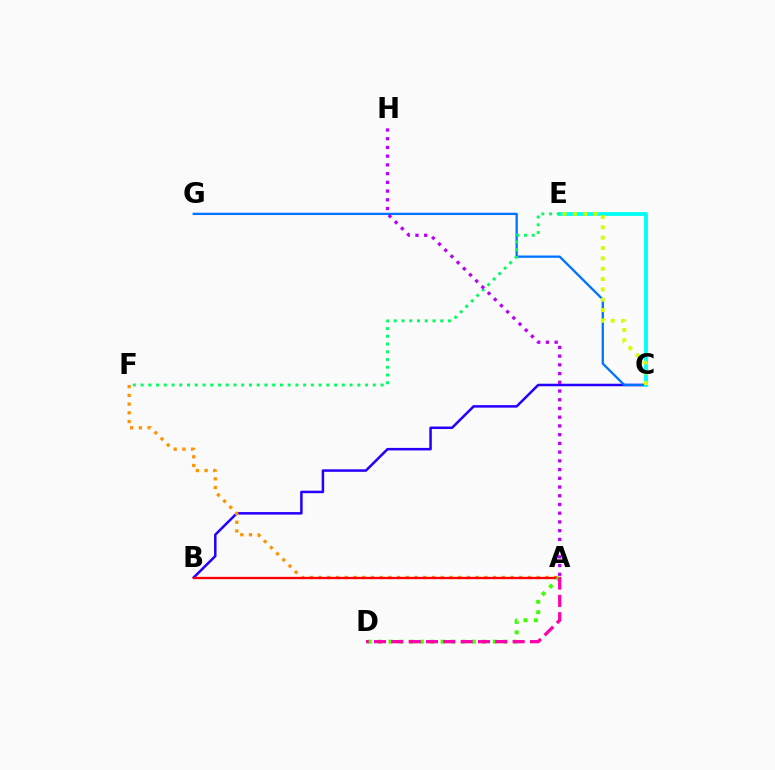{('B', 'C'): [{'color': '#2500ff', 'line_style': 'solid', 'thickness': 1.81}], ('C', 'G'): [{'color': '#0074ff', 'line_style': 'solid', 'thickness': 1.66}], ('C', 'E'): [{'color': '#00fff6', 'line_style': 'solid', 'thickness': 2.74}, {'color': '#d1ff00', 'line_style': 'dotted', 'thickness': 2.81}], ('A', 'F'): [{'color': '#ff9400', 'line_style': 'dotted', 'thickness': 2.37}], ('A', 'B'): [{'color': '#ff0000', 'line_style': 'solid', 'thickness': 1.66}], ('A', 'D'): [{'color': '#3dff00', 'line_style': 'dotted', 'thickness': 2.83}, {'color': '#ff00ac', 'line_style': 'dashed', 'thickness': 2.35}], ('E', 'F'): [{'color': '#00ff5c', 'line_style': 'dotted', 'thickness': 2.1}], ('A', 'H'): [{'color': '#b900ff', 'line_style': 'dotted', 'thickness': 2.37}]}